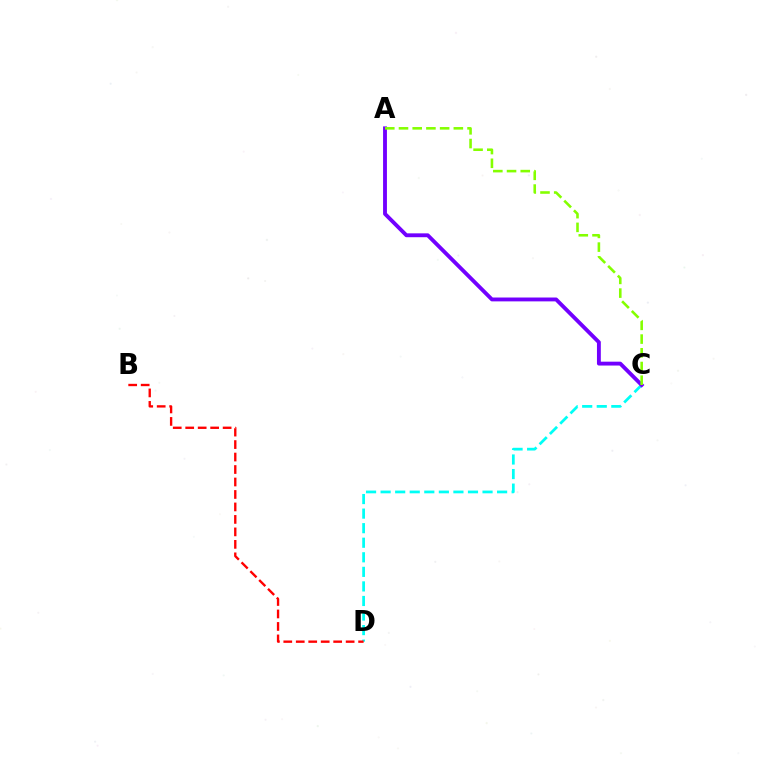{('C', 'D'): [{'color': '#00fff6', 'line_style': 'dashed', 'thickness': 1.98}], ('B', 'D'): [{'color': '#ff0000', 'line_style': 'dashed', 'thickness': 1.69}], ('A', 'C'): [{'color': '#7200ff', 'line_style': 'solid', 'thickness': 2.78}, {'color': '#84ff00', 'line_style': 'dashed', 'thickness': 1.86}]}